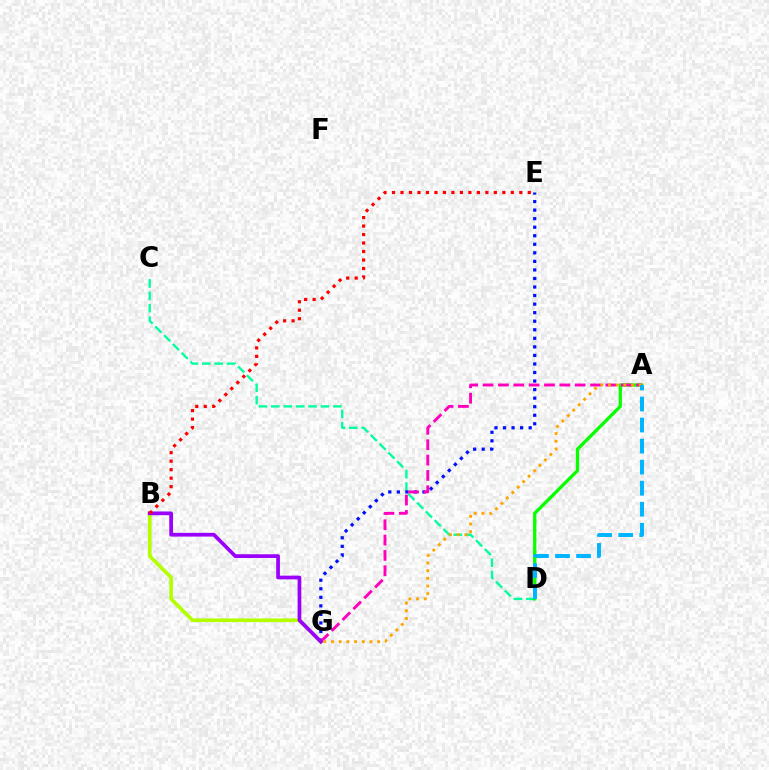{('C', 'D'): [{'color': '#00ff9d', 'line_style': 'dashed', 'thickness': 1.69}], ('E', 'G'): [{'color': '#0010ff', 'line_style': 'dotted', 'thickness': 2.32}], ('A', 'D'): [{'color': '#08ff00', 'line_style': 'solid', 'thickness': 2.37}, {'color': '#00b5ff', 'line_style': 'dashed', 'thickness': 2.86}], ('B', 'G'): [{'color': '#b3ff00', 'line_style': 'solid', 'thickness': 2.63}, {'color': '#9b00ff', 'line_style': 'solid', 'thickness': 2.68}], ('A', 'G'): [{'color': '#ff00bd', 'line_style': 'dashed', 'thickness': 2.09}, {'color': '#ffa500', 'line_style': 'dotted', 'thickness': 2.09}], ('B', 'E'): [{'color': '#ff0000', 'line_style': 'dotted', 'thickness': 2.31}]}